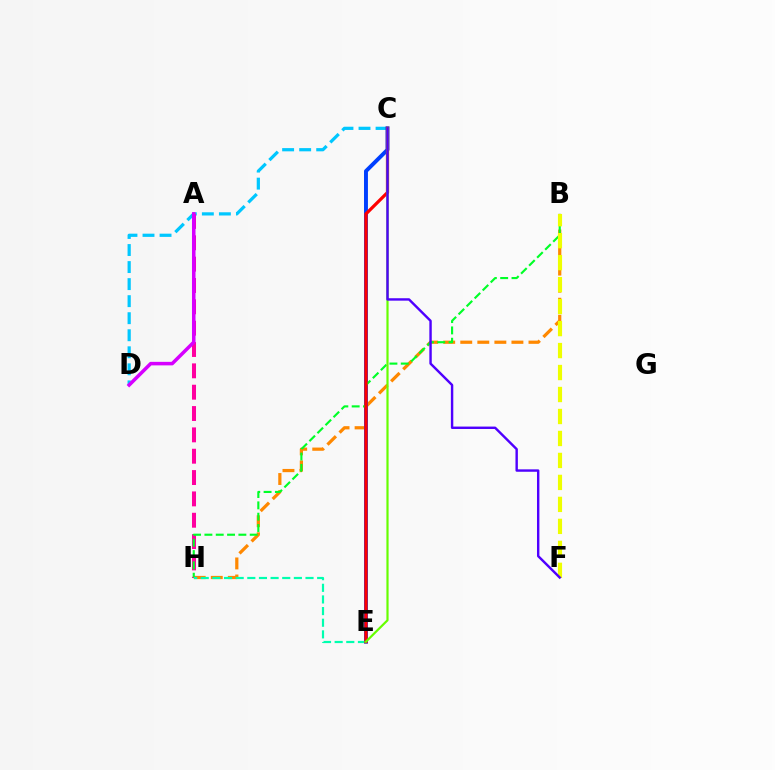{('C', 'D'): [{'color': '#00c7ff', 'line_style': 'dashed', 'thickness': 2.32}], ('B', 'H'): [{'color': '#ff8800', 'line_style': 'dashed', 'thickness': 2.32}, {'color': '#00ff27', 'line_style': 'dashed', 'thickness': 1.54}], ('A', 'H'): [{'color': '#ff00a0', 'line_style': 'dashed', 'thickness': 2.9}], ('C', 'E'): [{'color': '#003fff', 'line_style': 'solid', 'thickness': 2.82}, {'color': '#ff0000', 'line_style': 'solid', 'thickness': 2.32}, {'color': '#66ff00', 'line_style': 'solid', 'thickness': 1.57}], ('E', 'H'): [{'color': '#00ffaf', 'line_style': 'dashed', 'thickness': 1.58}], ('B', 'F'): [{'color': '#eeff00', 'line_style': 'dashed', 'thickness': 2.99}], ('A', 'D'): [{'color': '#d600ff', 'line_style': 'solid', 'thickness': 2.54}], ('C', 'F'): [{'color': '#4f00ff', 'line_style': 'solid', 'thickness': 1.74}]}